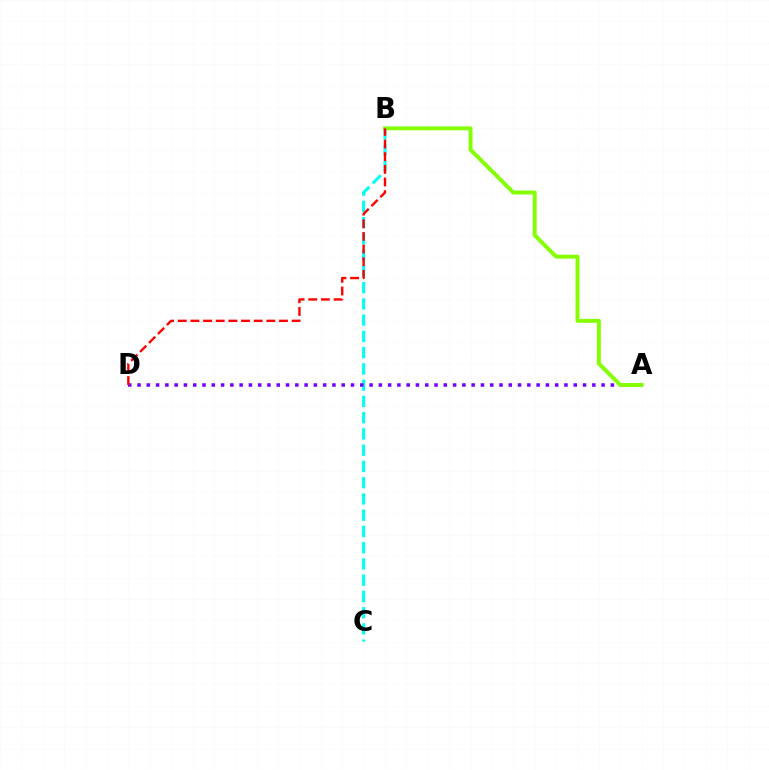{('B', 'C'): [{'color': '#00fff6', 'line_style': 'dashed', 'thickness': 2.21}], ('A', 'D'): [{'color': '#7200ff', 'line_style': 'dotted', 'thickness': 2.52}], ('A', 'B'): [{'color': '#84ff00', 'line_style': 'solid', 'thickness': 2.82}], ('B', 'D'): [{'color': '#ff0000', 'line_style': 'dashed', 'thickness': 1.72}]}